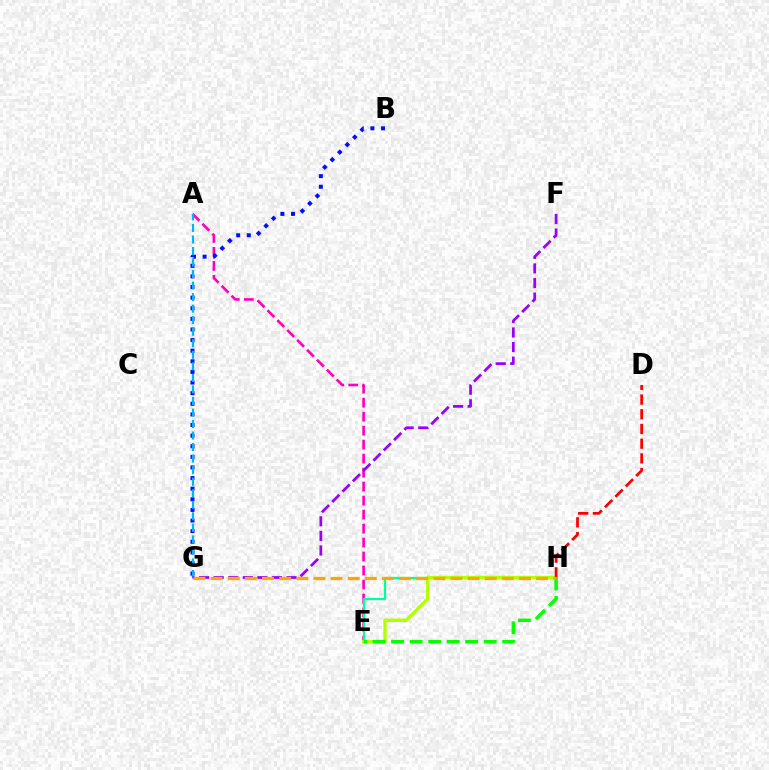{('A', 'E'): [{'color': '#ff00bd', 'line_style': 'dashed', 'thickness': 1.9}], ('E', 'H'): [{'color': '#00ff9d', 'line_style': 'solid', 'thickness': 1.61}, {'color': '#b3ff00', 'line_style': 'solid', 'thickness': 2.45}, {'color': '#08ff00', 'line_style': 'dashed', 'thickness': 2.52}], ('B', 'G'): [{'color': '#0010ff', 'line_style': 'dotted', 'thickness': 2.88}], ('A', 'G'): [{'color': '#00b5ff', 'line_style': 'dashed', 'thickness': 1.57}], ('F', 'G'): [{'color': '#9b00ff', 'line_style': 'dashed', 'thickness': 1.98}], ('D', 'H'): [{'color': '#ff0000', 'line_style': 'dashed', 'thickness': 2.0}], ('G', 'H'): [{'color': '#ffa500', 'line_style': 'dashed', 'thickness': 2.33}]}